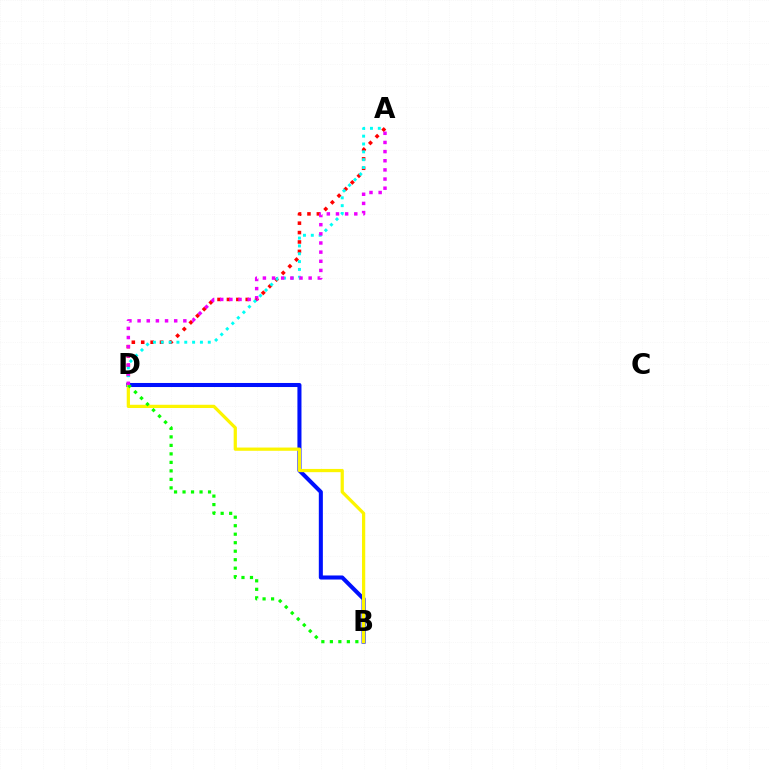{('A', 'D'): [{'color': '#ff0000', 'line_style': 'dotted', 'thickness': 2.55}, {'color': '#00fff6', 'line_style': 'dotted', 'thickness': 2.13}, {'color': '#ee00ff', 'line_style': 'dotted', 'thickness': 2.49}], ('B', 'D'): [{'color': '#0010ff', 'line_style': 'solid', 'thickness': 2.92}, {'color': '#fcf500', 'line_style': 'solid', 'thickness': 2.33}, {'color': '#08ff00', 'line_style': 'dotted', 'thickness': 2.31}]}